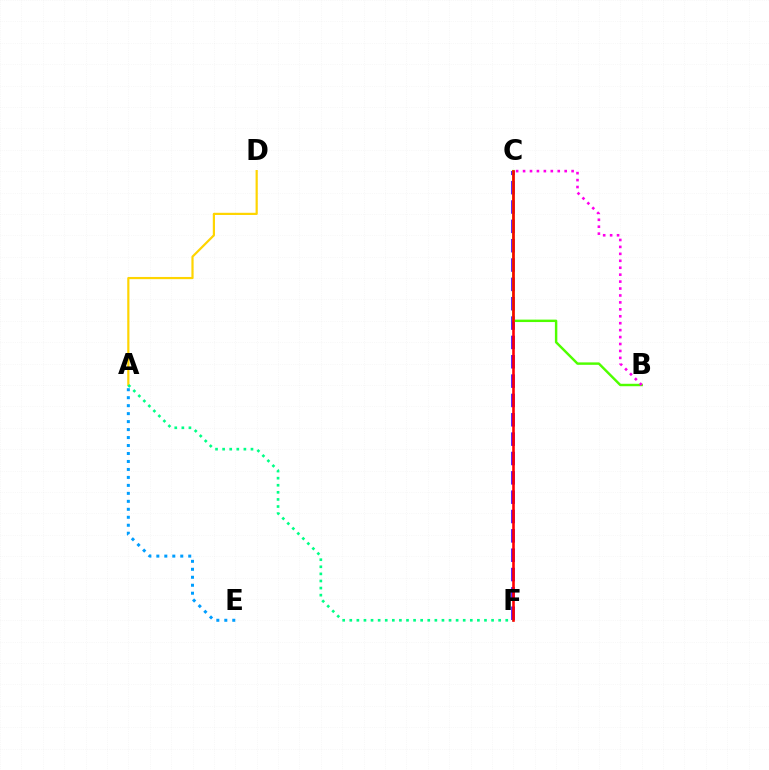{('A', 'E'): [{'color': '#009eff', 'line_style': 'dotted', 'thickness': 2.17}], ('C', 'F'): [{'color': '#3700ff', 'line_style': 'dashed', 'thickness': 2.63}, {'color': '#ff0000', 'line_style': 'solid', 'thickness': 1.88}], ('B', 'C'): [{'color': '#4fff00', 'line_style': 'solid', 'thickness': 1.76}, {'color': '#ff00ed', 'line_style': 'dotted', 'thickness': 1.88}], ('A', 'D'): [{'color': '#ffd500', 'line_style': 'solid', 'thickness': 1.58}], ('A', 'F'): [{'color': '#00ff86', 'line_style': 'dotted', 'thickness': 1.93}]}